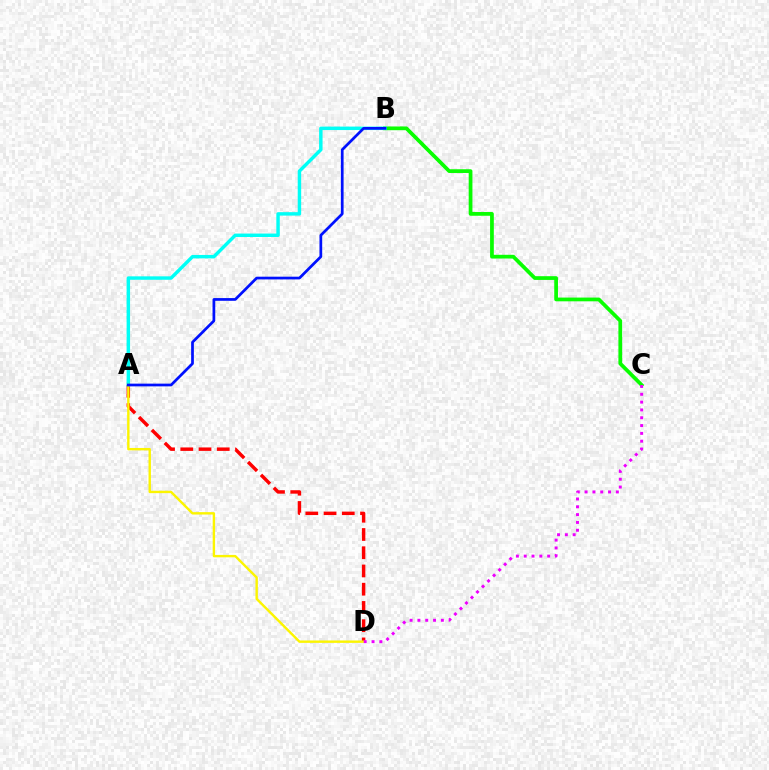{('B', 'C'): [{'color': '#08ff00', 'line_style': 'solid', 'thickness': 2.69}], ('A', 'D'): [{'color': '#ff0000', 'line_style': 'dashed', 'thickness': 2.48}, {'color': '#fcf500', 'line_style': 'solid', 'thickness': 1.73}], ('A', 'B'): [{'color': '#00fff6', 'line_style': 'solid', 'thickness': 2.48}, {'color': '#0010ff', 'line_style': 'solid', 'thickness': 1.96}], ('C', 'D'): [{'color': '#ee00ff', 'line_style': 'dotted', 'thickness': 2.12}]}